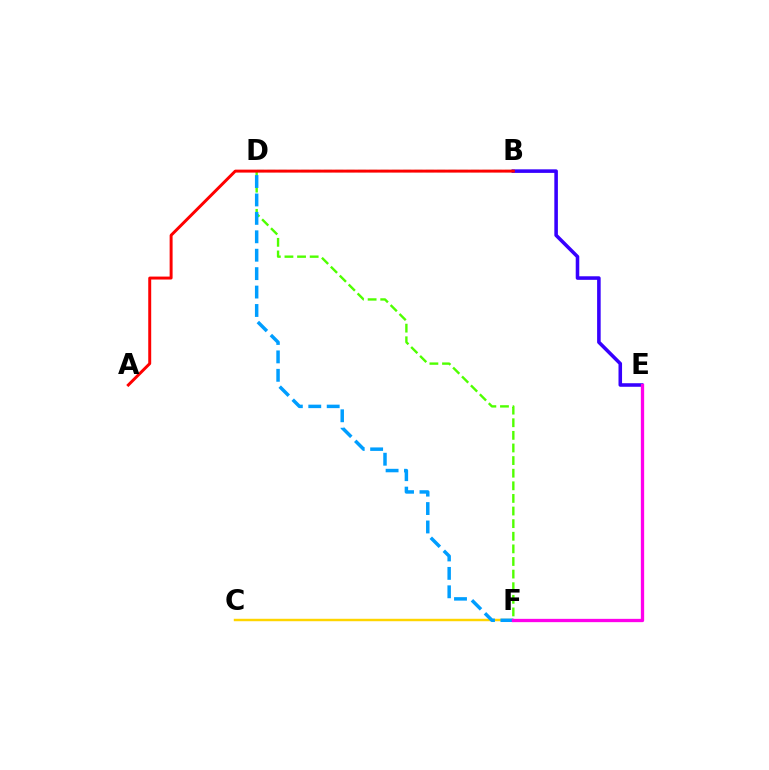{('B', 'D'): [{'color': '#00ff86', 'line_style': 'dashed', 'thickness': 1.54}], ('D', 'F'): [{'color': '#4fff00', 'line_style': 'dashed', 'thickness': 1.71}, {'color': '#009eff', 'line_style': 'dashed', 'thickness': 2.5}], ('B', 'E'): [{'color': '#3700ff', 'line_style': 'solid', 'thickness': 2.56}], ('C', 'F'): [{'color': '#ffd500', 'line_style': 'solid', 'thickness': 1.76}], ('A', 'B'): [{'color': '#ff0000', 'line_style': 'solid', 'thickness': 2.13}], ('E', 'F'): [{'color': '#ff00ed', 'line_style': 'solid', 'thickness': 2.38}]}